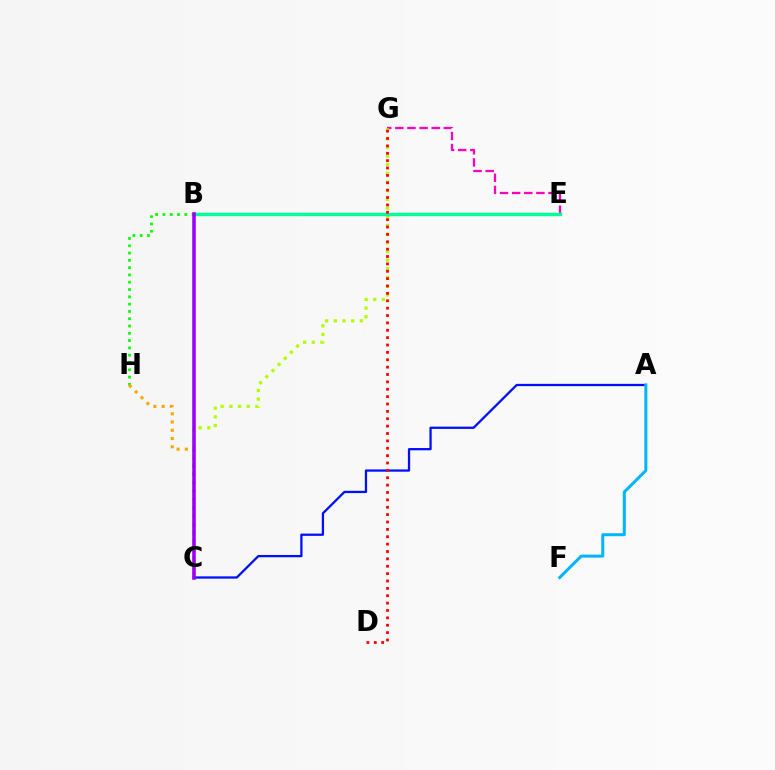{('E', 'G'): [{'color': '#ff00bd', 'line_style': 'dashed', 'thickness': 1.65}], ('B', 'H'): [{'color': '#08ff00', 'line_style': 'dotted', 'thickness': 1.98}], ('C', 'G'): [{'color': '#b3ff00', 'line_style': 'dotted', 'thickness': 2.36}], ('A', 'C'): [{'color': '#0010ff', 'line_style': 'solid', 'thickness': 1.64}], ('B', 'E'): [{'color': '#00ff9d', 'line_style': 'solid', 'thickness': 2.47}], ('C', 'H'): [{'color': '#ffa500', 'line_style': 'dotted', 'thickness': 2.24}], ('D', 'G'): [{'color': '#ff0000', 'line_style': 'dotted', 'thickness': 2.0}], ('B', 'C'): [{'color': '#9b00ff', 'line_style': 'solid', 'thickness': 2.55}], ('A', 'F'): [{'color': '#00b5ff', 'line_style': 'solid', 'thickness': 2.16}]}